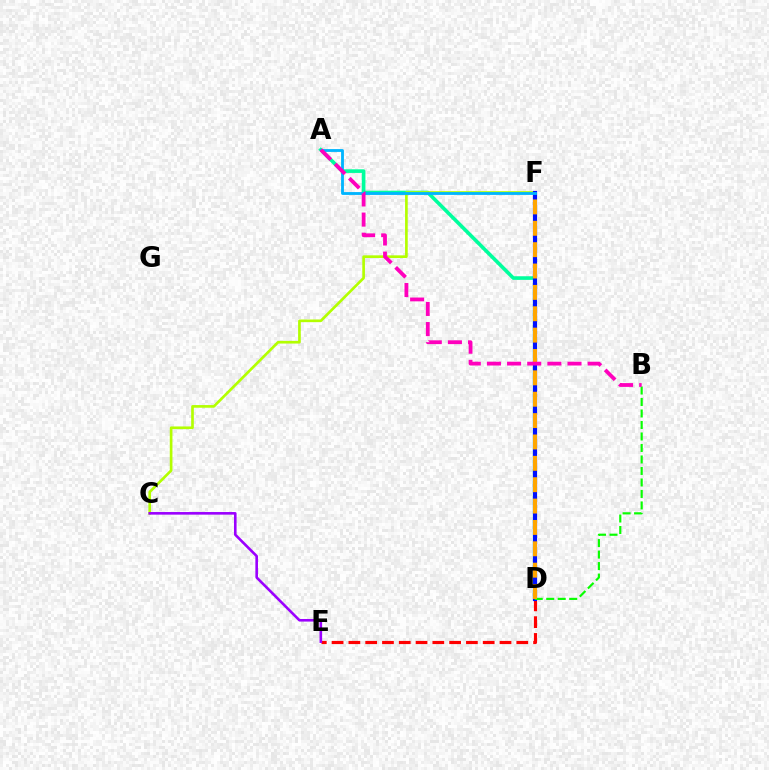{('A', 'D'): [{'color': '#00ff9d', 'line_style': 'solid', 'thickness': 2.61}], ('D', 'E'): [{'color': '#ff0000', 'line_style': 'dashed', 'thickness': 2.28}], ('C', 'F'): [{'color': '#b3ff00', 'line_style': 'solid', 'thickness': 1.92}], ('C', 'E'): [{'color': '#9b00ff', 'line_style': 'solid', 'thickness': 1.87}], ('D', 'F'): [{'color': '#0010ff', 'line_style': 'solid', 'thickness': 3.0}, {'color': '#ffa500', 'line_style': 'dashed', 'thickness': 2.9}], ('B', 'D'): [{'color': '#08ff00', 'line_style': 'dashed', 'thickness': 1.56}], ('A', 'F'): [{'color': '#00b5ff', 'line_style': 'solid', 'thickness': 2.04}], ('A', 'B'): [{'color': '#ff00bd', 'line_style': 'dashed', 'thickness': 2.74}]}